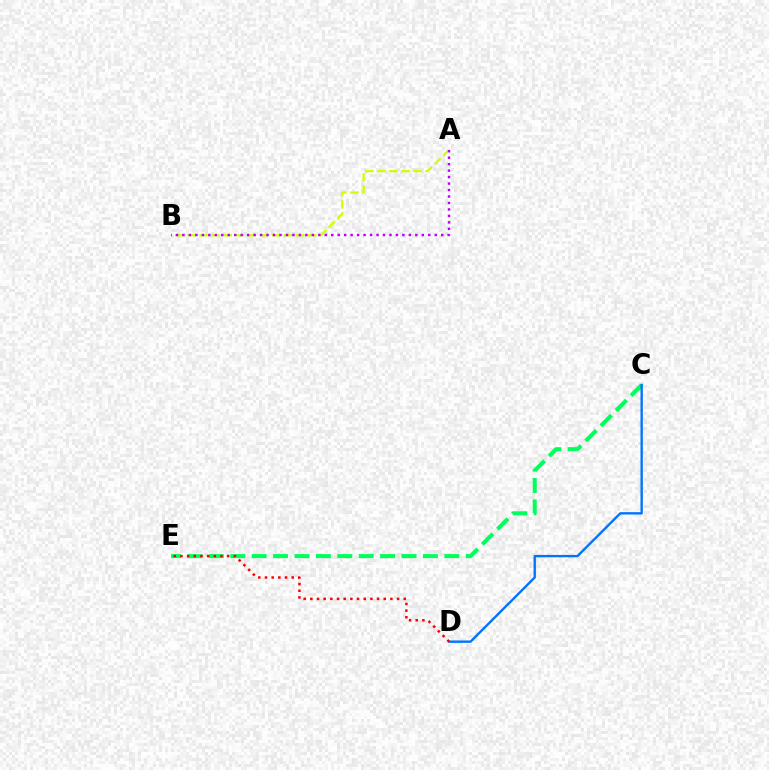{('C', 'E'): [{'color': '#00ff5c', 'line_style': 'dashed', 'thickness': 2.91}], ('C', 'D'): [{'color': '#0074ff', 'line_style': 'solid', 'thickness': 1.71}], ('A', 'B'): [{'color': '#d1ff00', 'line_style': 'dashed', 'thickness': 1.64}, {'color': '#b900ff', 'line_style': 'dotted', 'thickness': 1.76}], ('D', 'E'): [{'color': '#ff0000', 'line_style': 'dotted', 'thickness': 1.81}]}